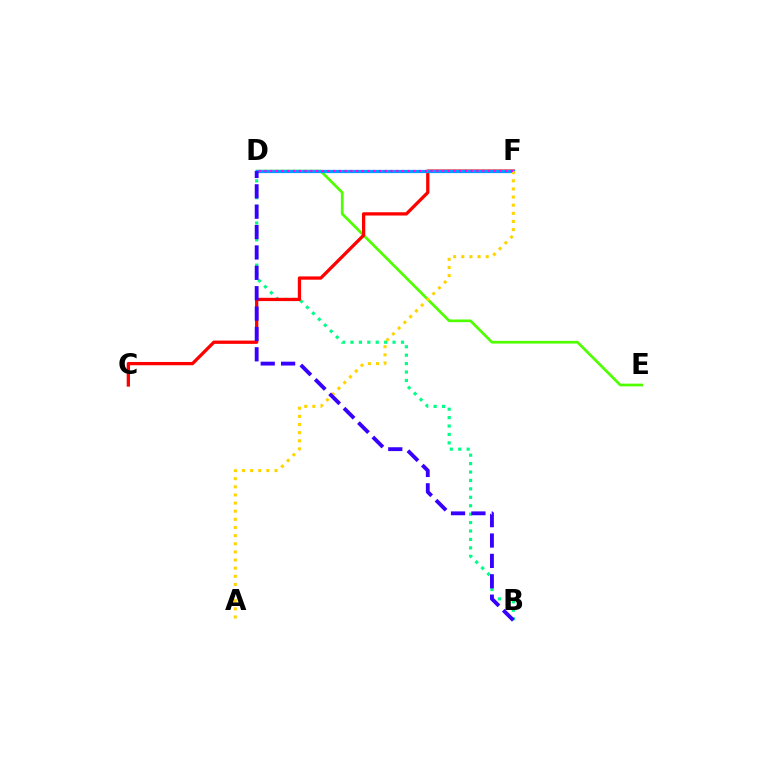{('B', 'D'): [{'color': '#00ff86', 'line_style': 'dotted', 'thickness': 2.29}, {'color': '#3700ff', 'line_style': 'dashed', 'thickness': 2.77}], ('D', 'E'): [{'color': '#4fff00', 'line_style': 'solid', 'thickness': 1.95}], ('C', 'F'): [{'color': '#ff0000', 'line_style': 'solid', 'thickness': 2.36}], ('D', 'F'): [{'color': '#009eff', 'line_style': 'solid', 'thickness': 2.34}, {'color': '#ff00ed', 'line_style': 'dotted', 'thickness': 1.56}], ('A', 'F'): [{'color': '#ffd500', 'line_style': 'dotted', 'thickness': 2.21}]}